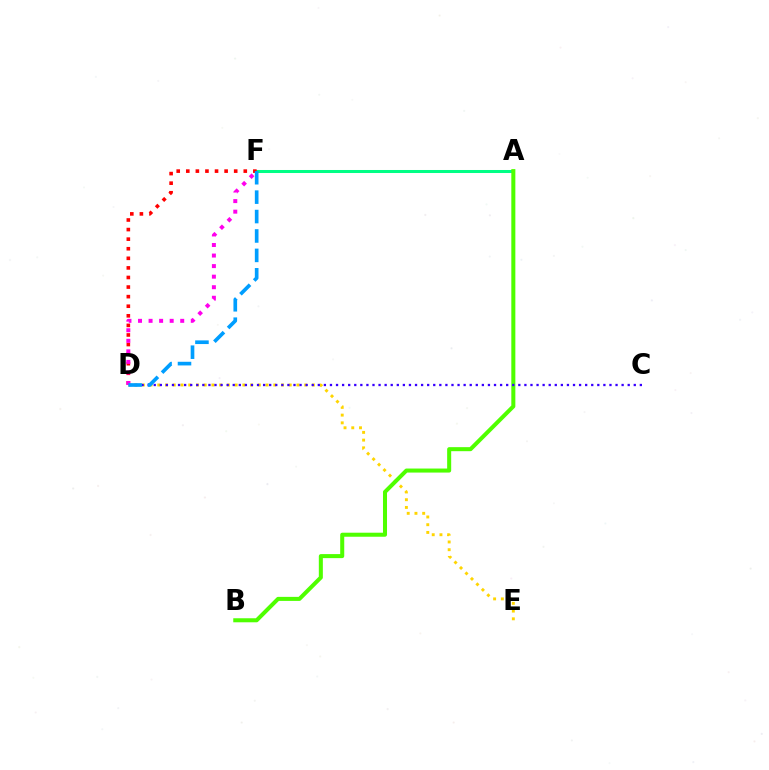{('A', 'F'): [{'color': '#00ff86', 'line_style': 'solid', 'thickness': 2.18}], ('D', 'E'): [{'color': '#ffd500', 'line_style': 'dotted', 'thickness': 2.1}], ('D', 'F'): [{'color': '#ff0000', 'line_style': 'dotted', 'thickness': 2.6}, {'color': '#ff00ed', 'line_style': 'dotted', 'thickness': 2.87}, {'color': '#009eff', 'line_style': 'dashed', 'thickness': 2.64}], ('A', 'B'): [{'color': '#4fff00', 'line_style': 'solid', 'thickness': 2.9}], ('C', 'D'): [{'color': '#3700ff', 'line_style': 'dotted', 'thickness': 1.65}]}